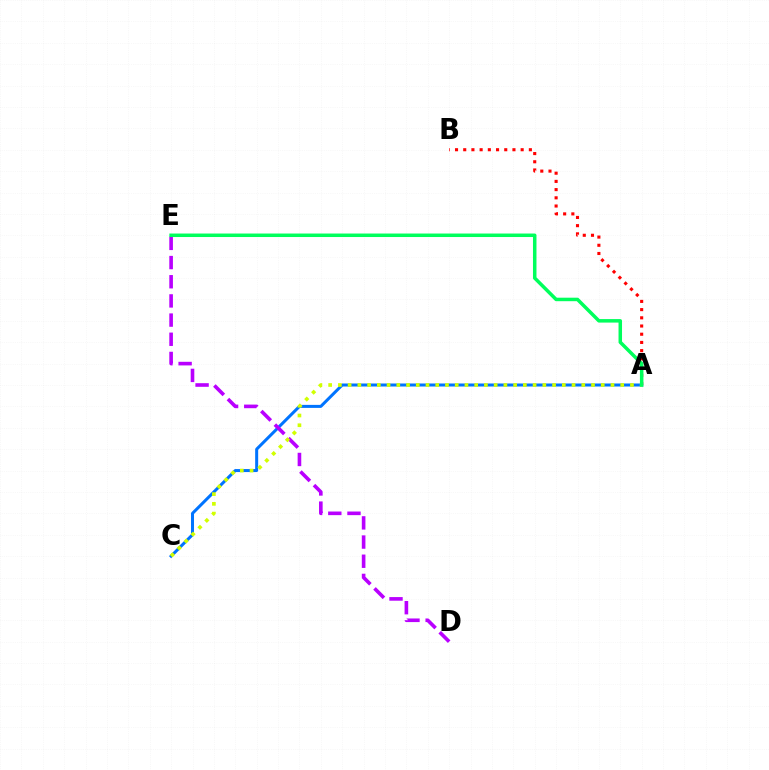{('A', 'C'): [{'color': '#0074ff', 'line_style': 'solid', 'thickness': 2.17}, {'color': '#d1ff00', 'line_style': 'dotted', 'thickness': 2.65}], ('A', 'B'): [{'color': '#ff0000', 'line_style': 'dotted', 'thickness': 2.23}], ('D', 'E'): [{'color': '#b900ff', 'line_style': 'dashed', 'thickness': 2.61}], ('A', 'E'): [{'color': '#00ff5c', 'line_style': 'solid', 'thickness': 2.52}]}